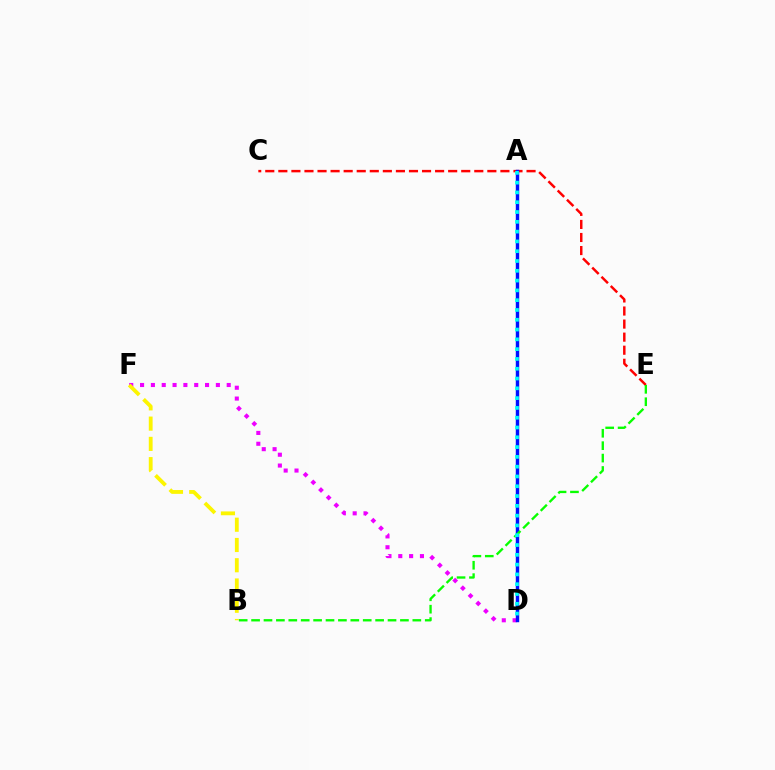{('C', 'E'): [{'color': '#ff0000', 'line_style': 'dashed', 'thickness': 1.77}], ('D', 'F'): [{'color': '#ee00ff', 'line_style': 'dotted', 'thickness': 2.94}], ('A', 'D'): [{'color': '#0010ff', 'line_style': 'solid', 'thickness': 2.47}, {'color': '#00fff6', 'line_style': 'dotted', 'thickness': 2.66}], ('B', 'F'): [{'color': '#fcf500', 'line_style': 'dashed', 'thickness': 2.75}], ('B', 'E'): [{'color': '#08ff00', 'line_style': 'dashed', 'thickness': 1.69}]}